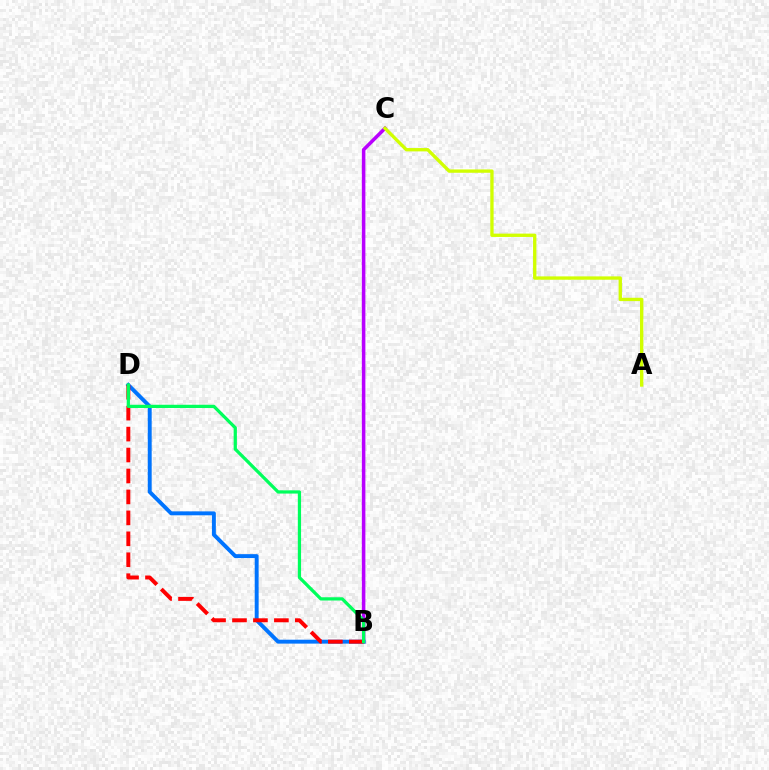{('B', 'C'): [{'color': '#b900ff', 'line_style': 'solid', 'thickness': 2.54}], ('B', 'D'): [{'color': '#0074ff', 'line_style': 'solid', 'thickness': 2.82}, {'color': '#ff0000', 'line_style': 'dashed', 'thickness': 2.85}, {'color': '#00ff5c', 'line_style': 'solid', 'thickness': 2.34}], ('A', 'C'): [{'color': '#d1ff00', 'line_style': 'solid', 'thickness': 2.4}]}